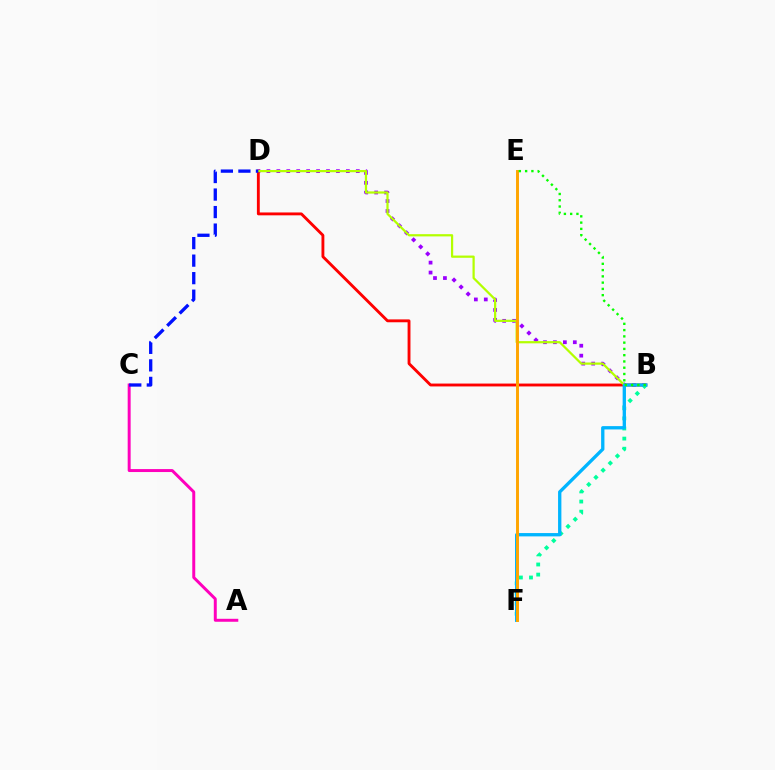{('B', 'D'): [{'color': '#9b00ff', 'line_style': 'dotted', 'thickness': 2.7}, {'color': '#ff0000', 'line_style': 'solid', 'thickness': 2.06}, {'color': '#b3ff00', 'line_style': 'solid', 'thickness': 1.61}], ('B', 'F'): [{'color': '#00ff9d', 'line_style': 'dotted', 'thickness': 2.75}, {'color': '#00b5ff', 'line_style': 'solid', 'thickness': 2.39}], ('A', 'C'): [{'color': '#ff00bd', 'line_style': 'solid', 'thickness': 2.14}], ('E', 'F'): [{'color': '#ffa500', 'line_style': 'solid', 'thickness': 2.11}], ('C', 'D'): [{'color': '#0010ff', 'line_style': 'dashed', 'thickness': 2.38}], ('B', 'E'): [{'color': '#08ff00', 'line_style': 'dotted', 'thickness': 1.7}]}